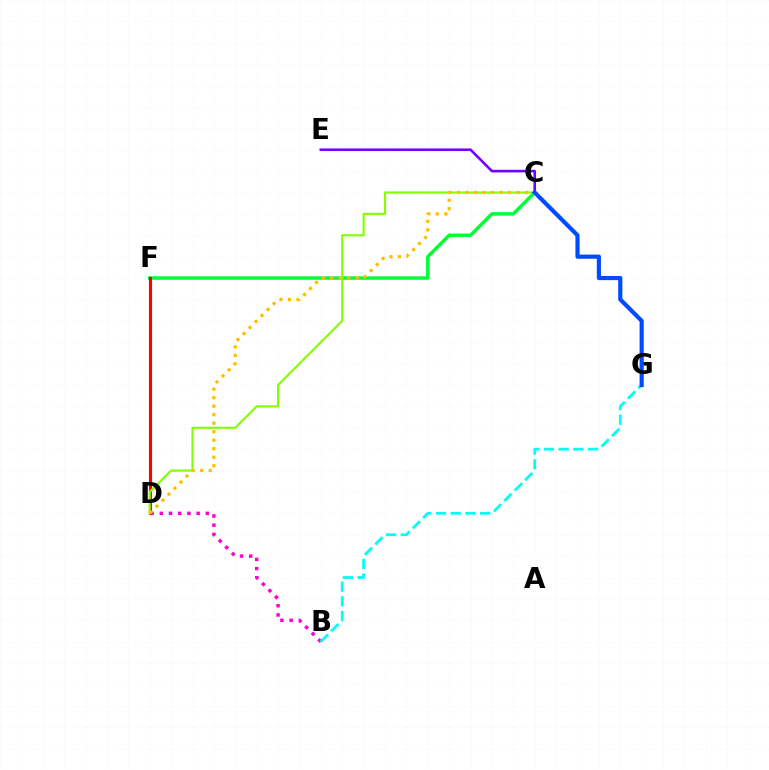{('C', 'F'): [{'color': '#00ff39', 'line_style': 'solid', 'thickness': 2.49}], ('B', 'D'): [{'color': '#ff00cf', 'line_style': 'dotted', 'thickness': 2.5}], ('D', 'F'): [{'color': '#ff0000', 'line_style': 'solid', 'thickness': 2.25}], ('C', 'D'): [{'color': '#84ff00', 'line_style': 'solid', 'thickness': 1.55}, {'color': '#ffbd00', 'line_style': 'dotted', 'thickness': 2.31}], ('C', 'E'): [{'color': '#7200ff', 'line_style': 'solid', 'thickness': 1.87}], ('B', 'G'): [{'color': '#00fff6', 'line_style': 'dashed', 'thickness': 2.0}], ('C', 'G'): [{'color': '#004bff', 'line_style': 'solid', 'thickness': 3.0}]}